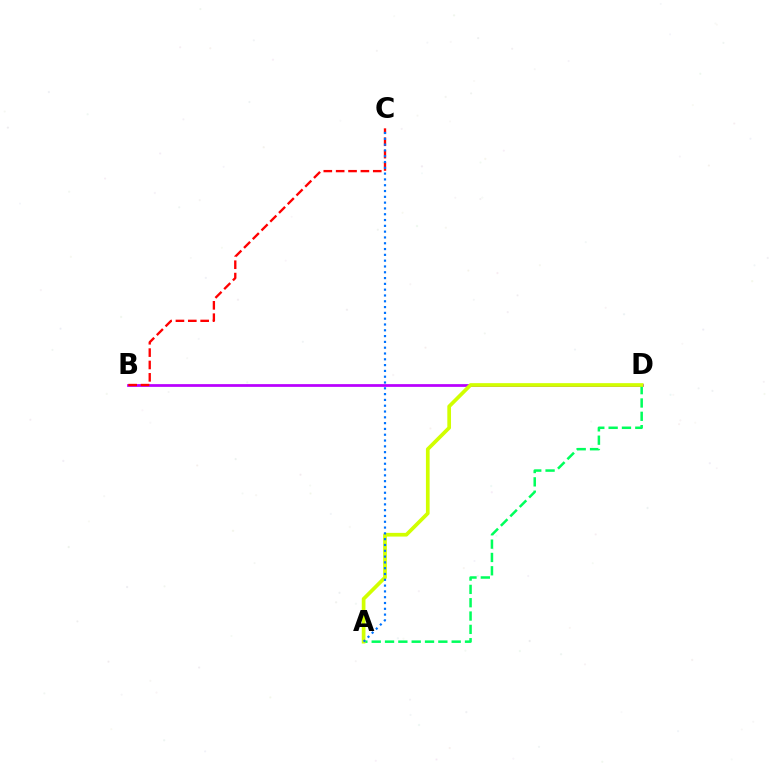{('B', 'D'): [{'color': '#b900ff', 'line_style': 'solid', 'thickness': 1.98}], ('A', 'D'): [{'color': '#00ff5c', 'line_style': 'dashed', 'thickness': 1.81}, {'color': '#d1ff00', 'line_style': 'solid', 'thickness': 2.66}], ('B', 'C'): [{'color': '#ff0000', 'line_style': 'dashed', 'thickness': 1.68}], ('A', 'C'): [{'color': '#0074ff', 'line_style': 'dotted', 'thickness': 1.58}]}